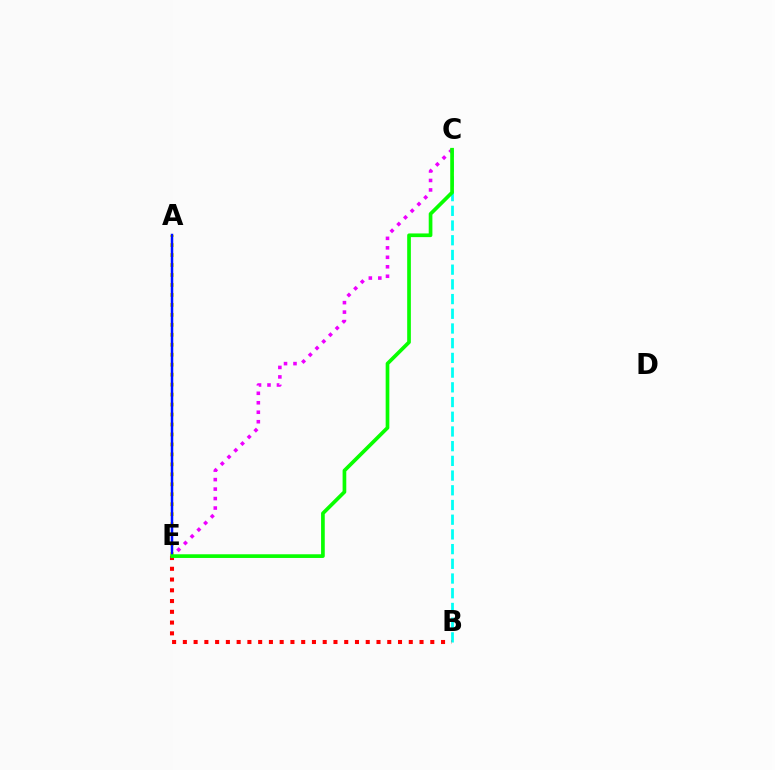{('C', 'E'): [{'color': '#ee00ff', 'line_style': 'dotted', 'thickness': 2.57}, {'color': '#08ff00', 'line_style': 'solid', 'thickness': 2.65}], ('B', 'C'): [{'color': '#00fff6', 'line_style': 'dashed', 'thickness': 2.0}], ('B', 'E'): [{'color': '#ff0000', 'line_style': 'dotted', 'thickness': 2.92}], ('A', 'E'): [{'color': '#fcf500', 'line_style': 'dotted', 'thickness': 2.71}, {'color': '#0010ff', 'line_style': 'solid', 'thickness': 1.79}]}